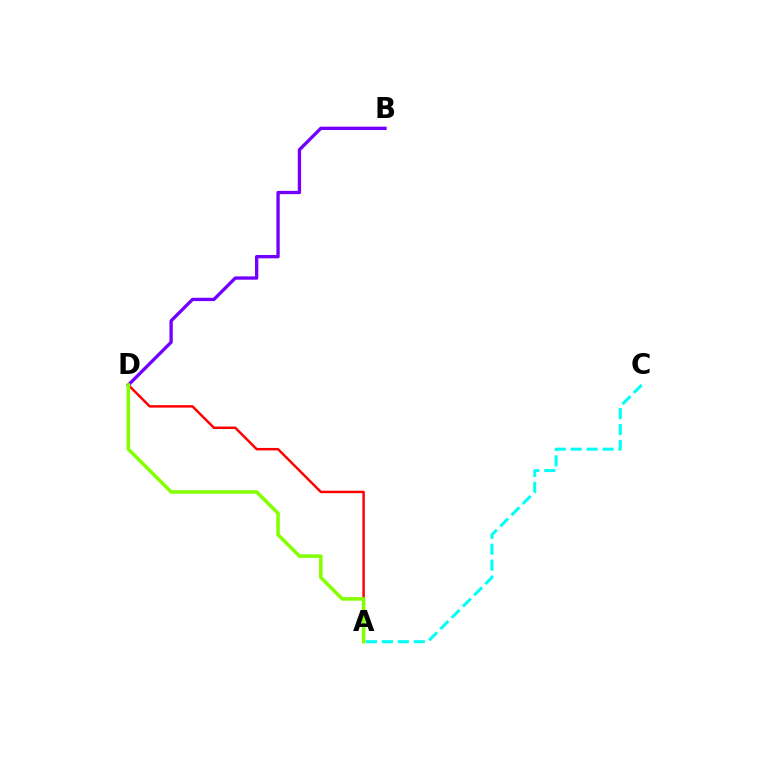{('B', 'D'): [{'color': '#7200ff', 'line_style': 'solid', 'thickness': 2.39}], ('A', 'D'): [{'color': '#ff0000', 'line_style': 'solid', 'thickness': 1.78}, {'color': '#84ff00', 'line_style': 'solid', 'thickness': 2.54}], ('A', 'C'): [{'color': '#00fff6', 'line_style': 'dashed', 'thickness': 2.16}]}